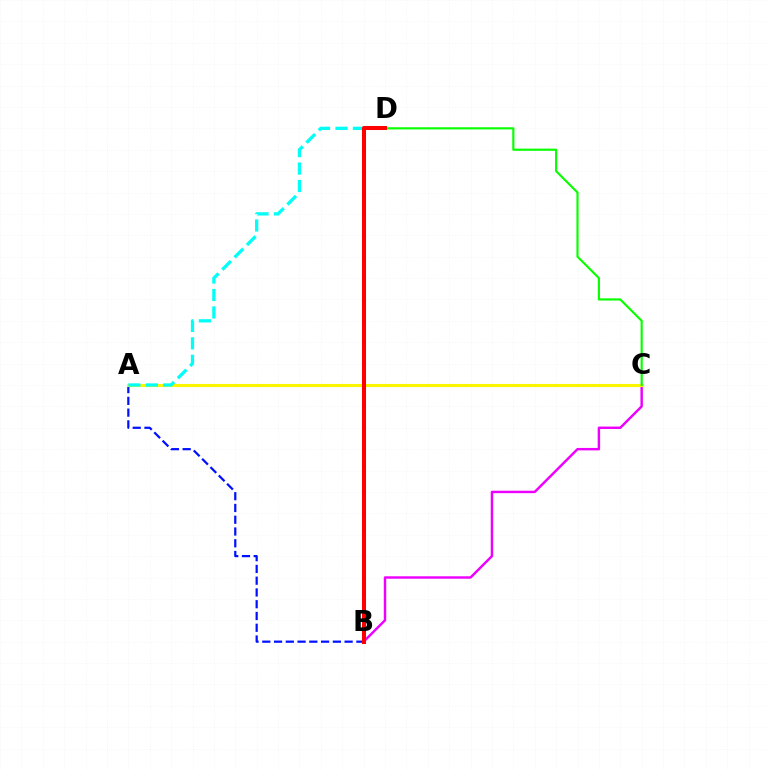{('A', 'B'): [{'color': '#0010ff', 'line_style': 'dashed', 'thickness': 1.6}], ('B', 'C'): [{'color': '#ee00ff', 'line_style': 'solid', 'thickness': 1.76}], ('A', 'C'): [{'color': '#fcf500', 'line_style': 'solid', 'thickness': 2.21}], ('A', 'D'): [{'color': '#00fff6', 'line_style': 'dashed', 'thickness': 2.37}], ('C', 'D'): [{'color': '#08ff00', 'line_style': 'solid', 'thickness': 1.56}], ('B', 'D'): [{'color': '#ff0000', 'line_style': 'solid', 'thickness': 2.9}]}